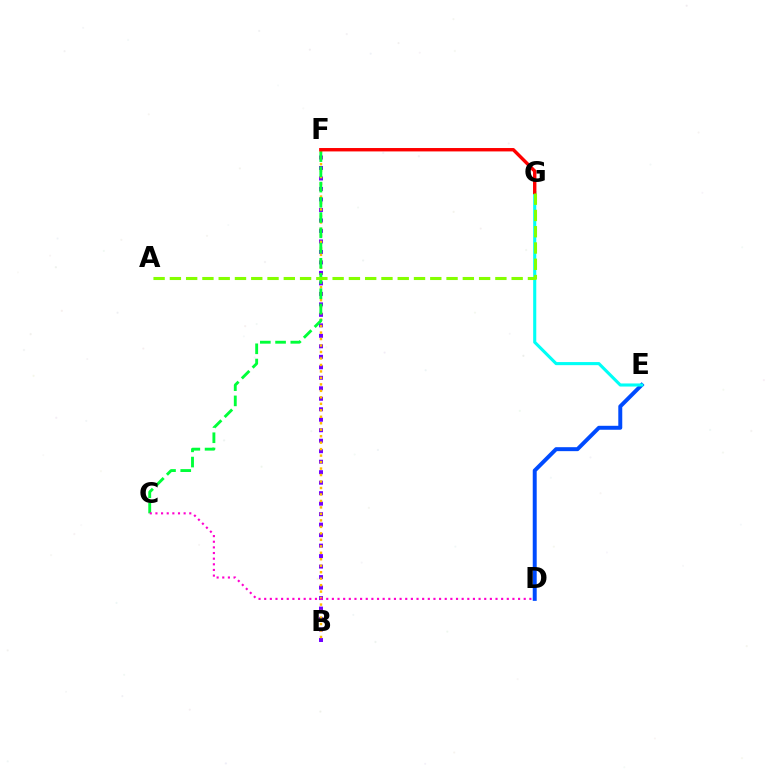{('B', 'F'): [{'color': '#7200ff', 'line_style': 'dotted', 'thickness': 2.85}, {'color': '#ffbd00', 'line_style': 'dotted', 'thickness': 1.76}], ('D', 'E'): [{'color': '#004bff', 'line_style': 'solid', 'thickness': 2.85}], ('E', 'G'): [{'color': '#00fff6', 'line_style': 'solid', 'thickness': 2.23}], ('C', 'F'): [{'color': '#00ff39', 'line_style': 'dashed', 'thickness': 2.07}], ('C', 'D'): [{'color': '#ff00cf', 'line_style': 'dotted', 'thickness': 1.53}], ('F', 'G'): [{'color': '#ff0000', 'line_style': 'solid', 'thickness': 2.45}], ('A', 'G'): [{'color': '#84ff00', 'line_style': 'dashed', 'thickness': 2.21}]}